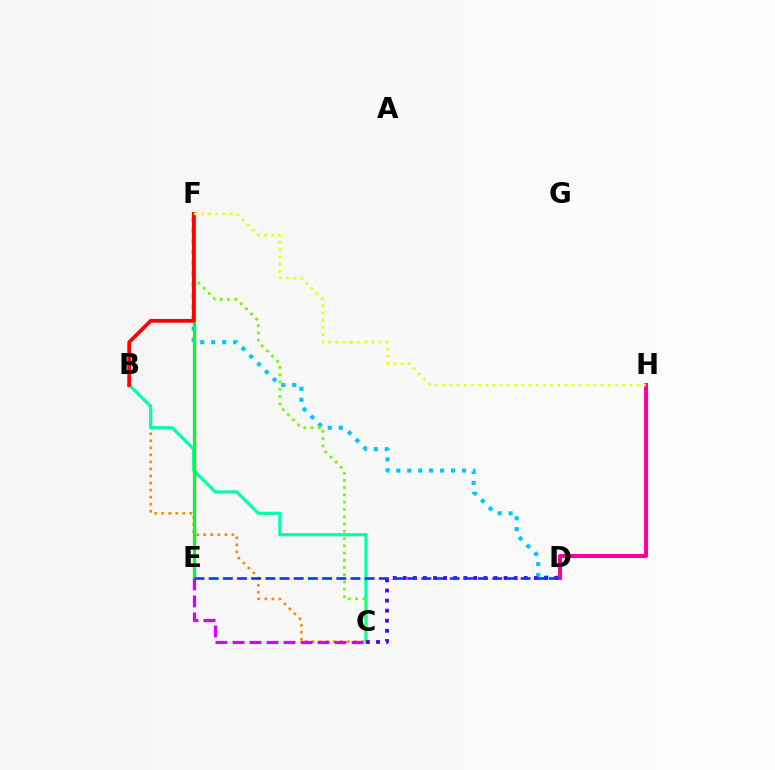{('B', 'C'): [{'color': '#ff8800', 'line_style': 'dotted', 'thickness': 1.91}, {'color': '#00ffaf', 'line_style': 'solid', 'thickness': 2.3}], ('D', 'F'): [{'color': '#00c7ff', 'line_style': 'dotted', 'thickness': 2.98}], ('C', 'F'): [{'color': '#66ff00', 'line_style': 'dotted', 'thickness': 1.97}], ('E', 'F'): [{'color': '#00ff27', 'line_style': 'solid', 'thickness': 2.33}], ('D', 'H'): [{'color': '#ff00a0', 'line_style': 'solid', 'thickness': 2.92}], ('C', 'D'): [{'color': '#4f00ff', 'line_style': 'dotted', 'thickness': 2.74}], ('B', 'F'): [{'color': '#ff0000', 'line_style': 'solid', 'thickness': 2.71}], ('F', 'H'): [{'color': '#eeff00', 'line_style': 'dotted', 'thickness': 1.96}], ('D', 'E'): [{'color': '#003fff', 'line_style': 'dashed', 'thickness': 1.93}], ('C', 'E'): [{'color': '#d600ff', 'line_style': 'dashed', 'thickness': 2.31}]}